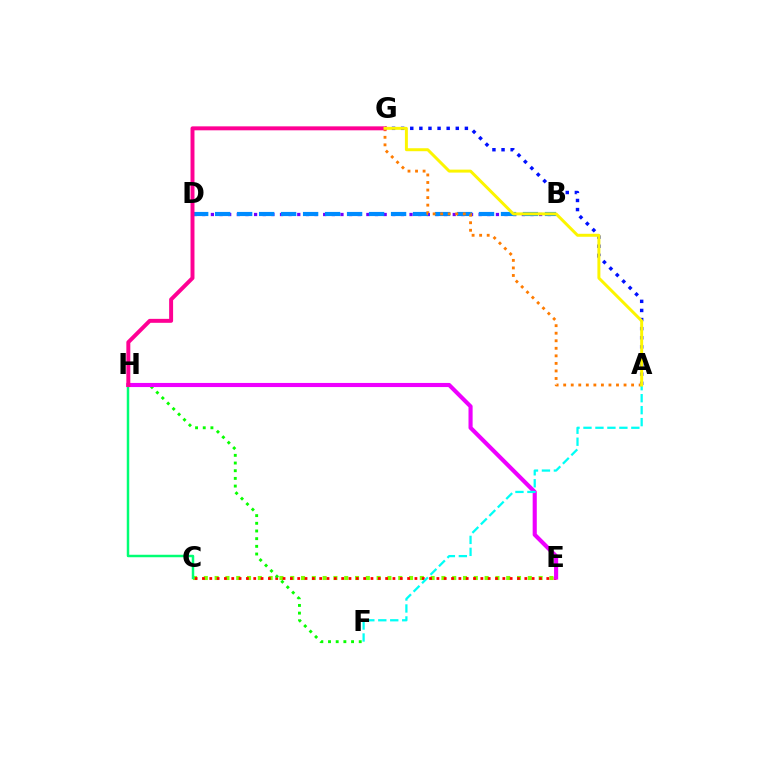{('C', 'E'): [{'color': '#84ff00', 'line_style': 'dotted', 'thickness': 2.93}, {'color': '#ff0000', 'line_style': 'dotted', 'thickness': 1.99}], ('B', 'D'): [{'color': '#7200ff', 'line_style': 'dotted', 'thickness': 2.35}, {'color': '#008cff', 'line_style': 'dashed', 'thickness': 2.99}], ('C', 'H'): [{'color': '#00ff74', 'line_style': 'solid', 'thickness': 1.79}], ('F', 'H'): [{'color': '#08ff00', 'line_style': 'dotted', 'thickness': 2.09}], ('E', 'H'): [{'color': '#ee00ff', 'line_style': 'solid', 'thickness': 2.96}], ('A', 'G'): [{'color': '#0010ff', 'line_style': 'dotted', 'thickness': 2.47}, {'color': '#ff7c00', 'line_style': 'dotted', 'thickness': 2.05}, {'color': '#fcf500', 'line_style': 'solid', 'thickness': 2.14}], ('G', 'H'): [{'color': '#ff0094', 'line_style': 'solid', 'thickness': 2.85}], ('A', 'F'): [{'color': '#00fff6', 'line_style': 'dashed', 'thickness': 1.63}]}